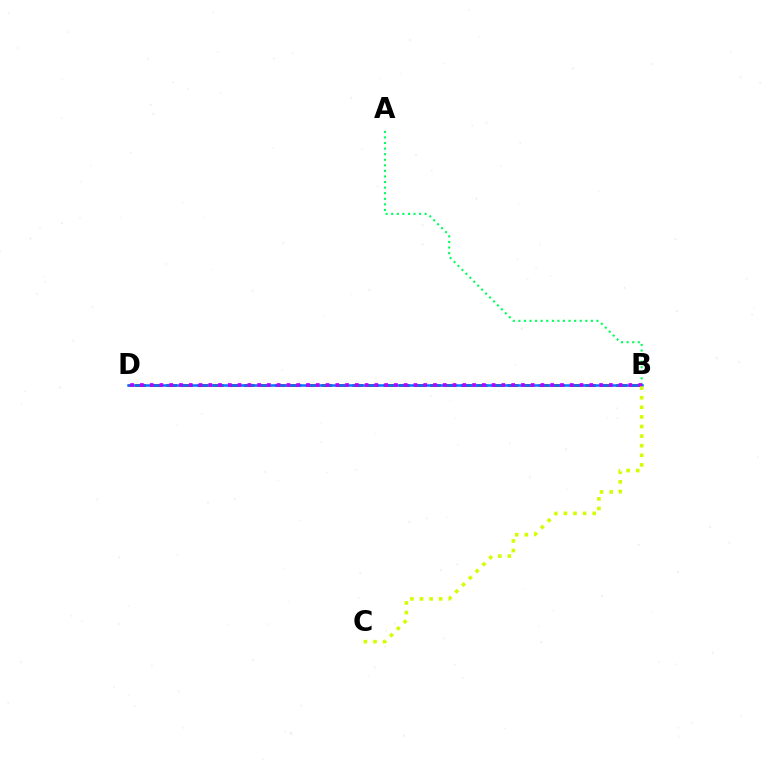{('A', 'B'): [{'color': '#00ff5c', 'line_style': 'dotted', 'thickness': 1.52}], ('B', 'D'): [{'color': '#ff0000', 'line_style': 'dashed', 'thickness': 2.11}, {'color': '#0074ff', 'line_style': 'solid', 'thickness': 1.81}, {'color': '#b900ff', 'line_style': 'dotted', 'thickness': 2.65}], ('B', 'C'): [{'color': '#d1ff00', 'line_style': 'dotted', 'thickness': 2.61}]}